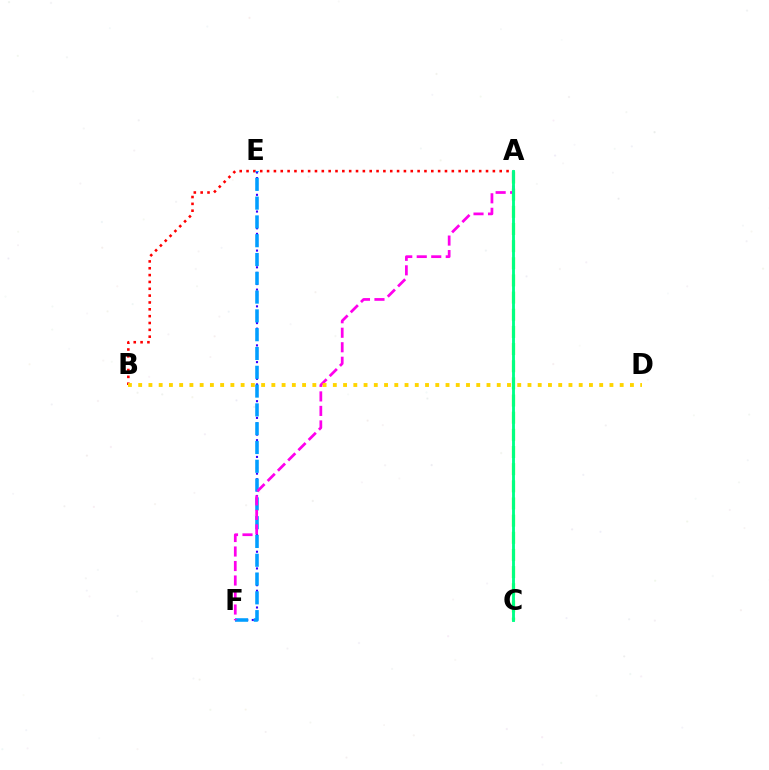{('A', 'B'): [{'color': '#ff0000', 'line_style': 'dotted', 'thickness': 1.86}], ('A', 'C'): [{'color': '#4fff00', 'line_style': 'dashed', 'thickness': 2.33}, {'color': '#00ff86', 'line_style': 'solid', 'thickness': 2.08}], ('E', 'F'): [{'color': '#3700ff', 'line_style': 'dotted', 'thickness': 1.52}, {'color': '#009eff', 'line_style': 'dashed', 'thickness': 2.55}], ('A', 'F'): [{'color': '#ff00ed', 'line_style': 'dashed', 'thickness': 1.97}], ('B', 'D'): [{'color': '#ffd500', 'line_style': 'dotted', 'thickness': 2.78}]}